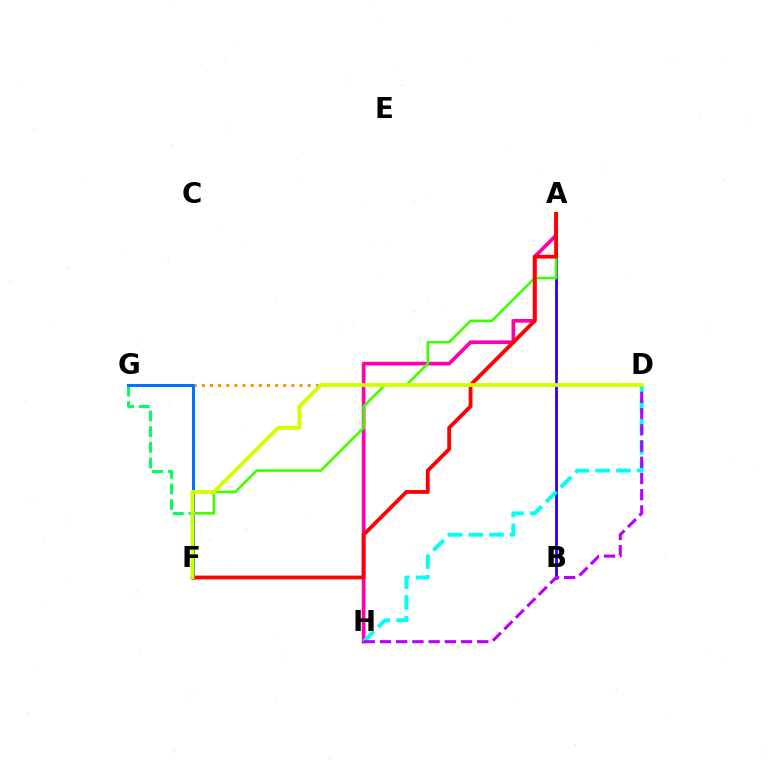{('A', 'B'): [{'color': '#2500ff', 'line_style': 'solid', 'thickness': 2.0}], ('F', 'G'): [{'color': '#00ff5c', 'line_style': 'dashed', 'thickness': 2.13}, {'color': '#0074ff', 'line_style': 'solid', 'thickness': 2.16}], ('A', 'H'): [{'color': '#ff00ac', 'line_style': 'solid', 'thickness': 2.64}], ('D', 'H'): [{'color': '#00fff6', 'line_style': 'dashed', 'thickness': 2.82}, {'color': '#b900ff', 'line_style': 'dashed', 'thickness': 2.2}], ('D', 'G'): [{'color': '#ff9400', 'line_style': 'dotted', 'thickness': 2.21}], ('A', 'F'): [{'color': '#3dff00', 'line_style': 'solid', 'thickness': 1.87}, {'color': '#ff0000', 'line_style': 'solid', 'thickness': 2.75}], ('D', 'F'): [{'color': '#d1ff00', 'line_style': 'solid', 'thickness': 2.77}]}